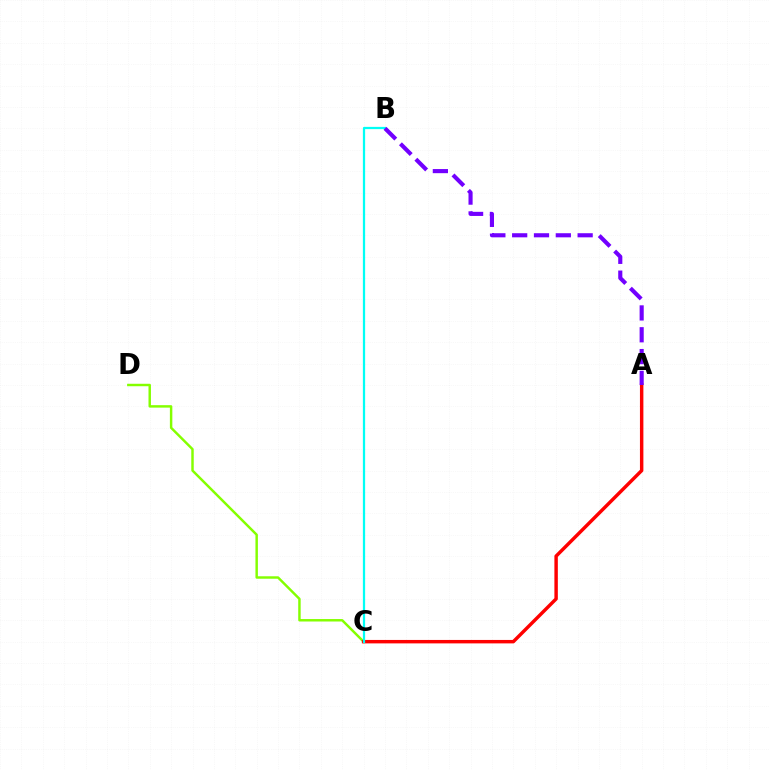{('C', 'D'): [{'color': '#84ff00', 'line_style': 'solid', 'thickness': 1.77}], ('A', 'C'): [{'color': '#ff0000', 'line_style': 'solid', 'thickness': 2.48}], ('B', 'C'): [{'color': '#00fff6', 'line_style': 'solid', 'thickness': 1.62}], ('A', 'B'): [{'color': '#7200ff', 'line_style': 'dashed', 'thickness': 2.96}]}